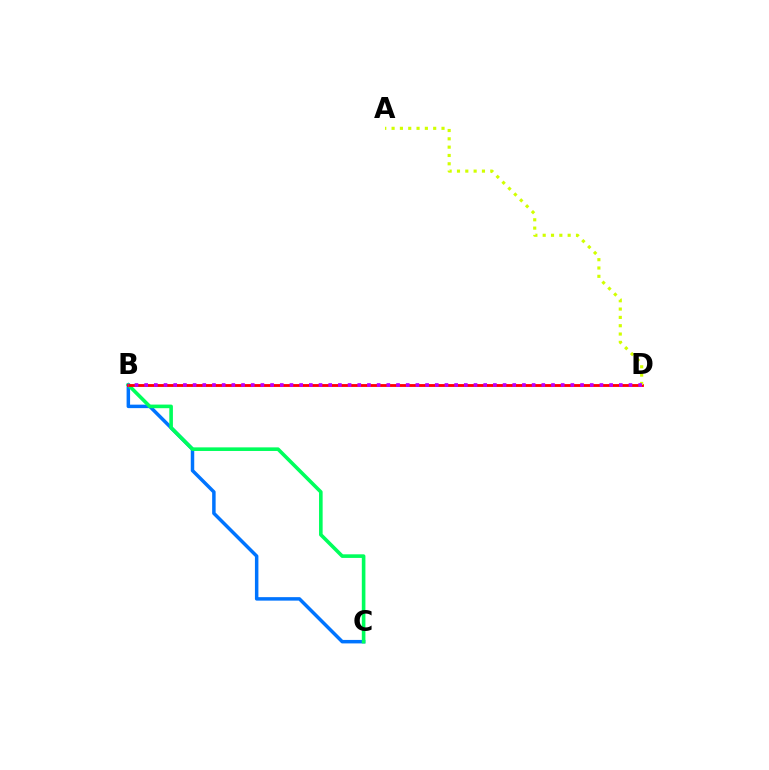{('B', 'C'): [{'color': '#0074ff', 'line_style': 'solid', 'thickness': 2.51}, {'color': '#00ff5c', 'line_style': 'solid', 'thickness': 2.59}], ('B', 'D'): [{'color': '#ff0000', 'line_style': 'solid', 'thickness': 2.04}, {'color': '#b900ff', 'line_style': 'dotted', 'thickness': 2.63}], ('A', 'D'): [{'color': '#d1ff00', 'line_style': 'dotted', 'thickness': 2.26}]}